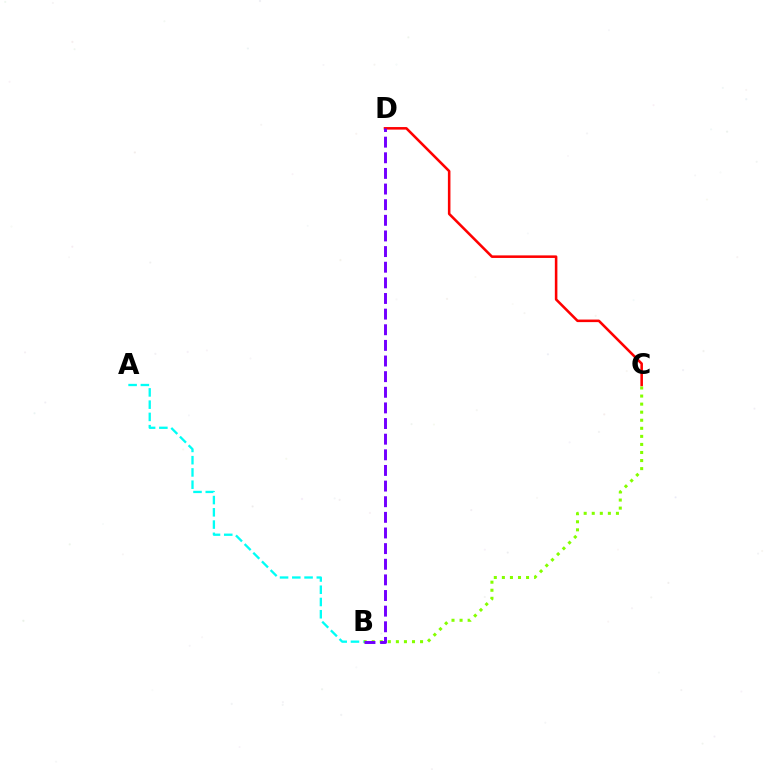{('C', 'D'): [{'color': '#ff0000', 'line_style': 'solid', 'thickness': 1.84}], ('B', 'C'): [{'color': '#84ff00', 'line_style': 'dotted', 'thickness': 2.19}], ('A', 'B'): [{'color': '#00fff6', 'line_style': 'dashed', 'thickness': 1.66}], ('B', 'D'): [{'color': '#7200ff', 'line_style': 'dashed', 'thickness': 2.12}]}